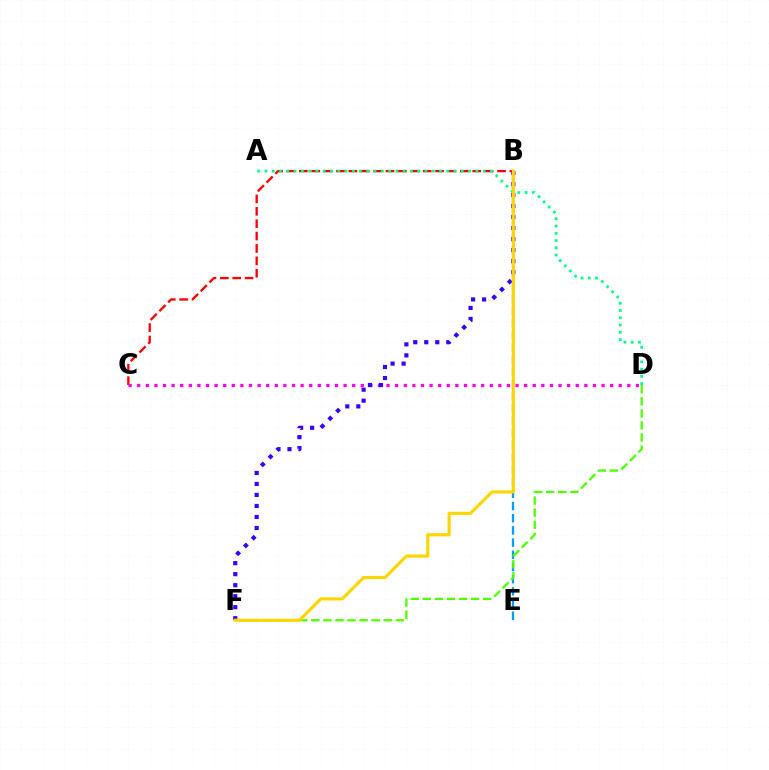{('B', 'C'): [{'color': '#ff0000', 'line_style': 'dashed', 'thickness': 1.68}], ('B', 'E'): [{'color': '#009eff', 'line_style': 'dashed', 'thickness': 1.66}], ('A', 'D'): [{'color': '#00ff86', 'line_style': 'dotted', 'thickness': 1.98}], ('C', 'D'): [{'color': '#ff00ed', 'line_style': 'dotted', 'thickness': 2.34}], ('D', 'F'): [{'color': '#4fff00', 'line_style': 'dashed', 'thickness': 1.64}], ('B', 'F'): [{'color': '#3700ff', 'line_style': 'dotted', 'thickness': 2.99}, {'color': '#ffd500', 'line_style': 'solid', 'thickness': 2.25}]}